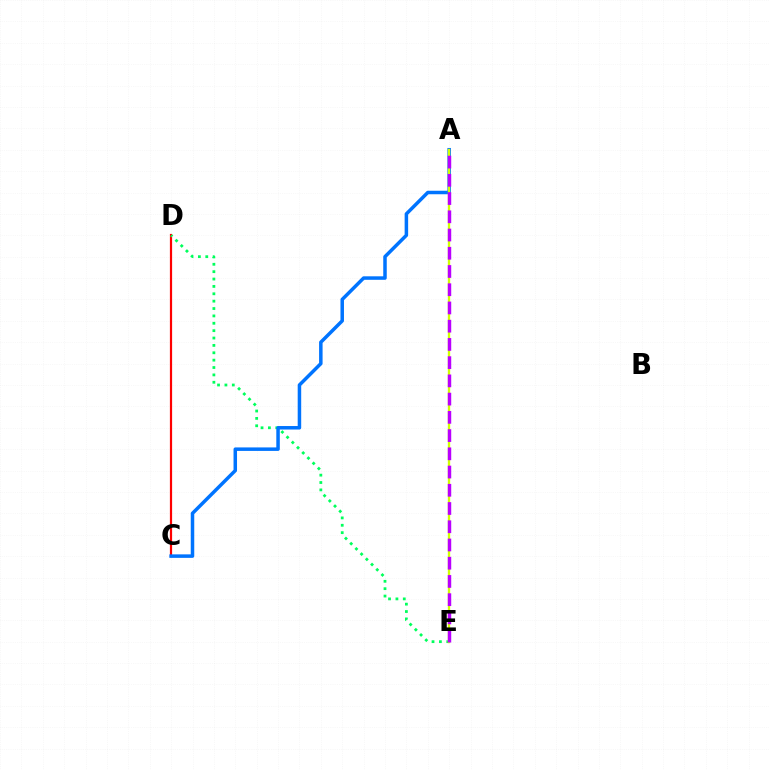{('C', 'D'): [{'color': '#ff0000', 'line_style': 'solid', 'thickness': 1.59}], ('D', 'E'): [{'color': '#00ff5c', 'line_style': 'dotted', 'thickness': 2.0}], ('A', 'C'): [{'color': '#0074ff', 'line_style': 'solid', 'thickness': 2.52}], ('A', 'E'): [{'color': '#d1ff00', 'line_style': 'solid', 'thickness': 1.69}, {'color': '#b900ff', 'line_style': 'dashed', 'thickness': 2.48}]}